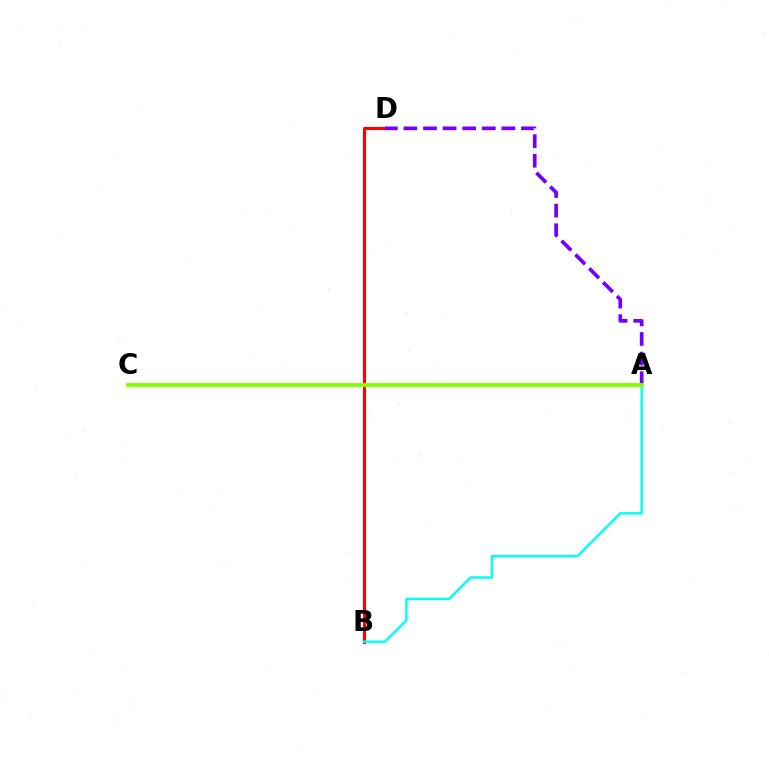{('B', 'D'): [{'color': '#ff0000', 'line_style': 'solid', 'thickness': 2.25}], ('A', 'B'): [{'color': '#00fff6', 'line_style': 'solid', 'thickness': 1.75}], ('A', 'D'): [{'color': '#7200ff', 'line_style': 'dashed', 'thickness': 2.66}], ('A', 'C'): [{'color': '#84ff00', 'line_style': 'solid', 'thickness': 2.78}]}